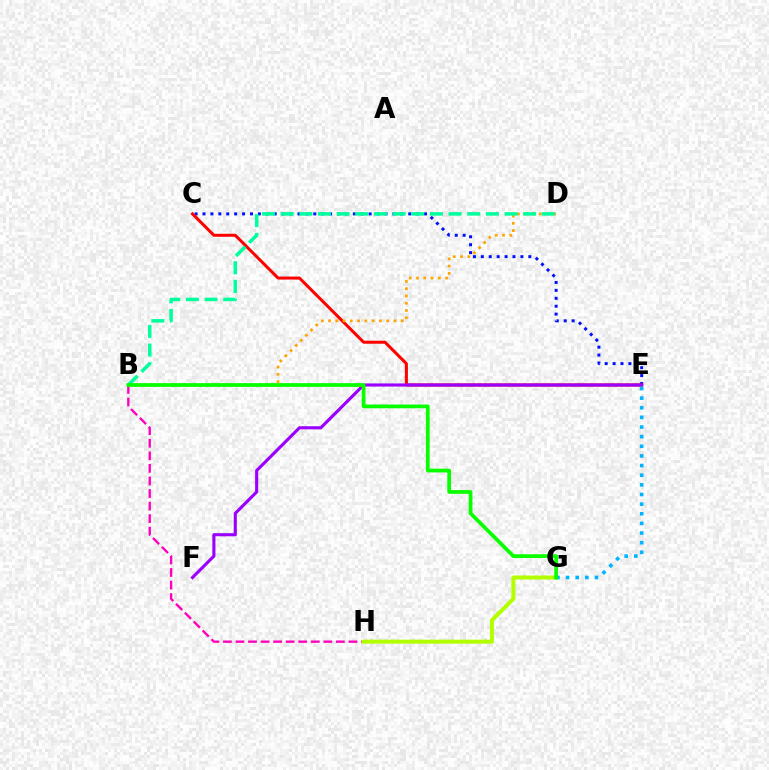{('C', 'E'): [{'color': '#0010ff', 'line_style': 'dotted', 'thickness': 2.15}, {'color': '#ff0000', 'line_style': 'solid', 'thickness': 2.17}], ('B', 'H'): [{'color': '#ff00bd', 'line_style': 'dashed', 'thickness': 1.71}], ('G', 'H'): [{'color': '#b3ff00', 'line_style': 'solid', 'thickness': 2.89}], ('E', 'F'): [{'color': '#9b00ff', 'line_style': 'solid', 'thickness': 2.24}], ('E', 'G'): [{'color': '#00b5ff', 'line_style': 'dotted', 'thickness': 2.62}], ('B', 'D'): [{'color': '#ffa500', 'line_style': 'dotted', 'thickness': 1.97}, {'color': '#00ff9d', 'line_style': 'dashed', 'thickness': 2.53}], ('B', 'G'): [{'color': '#08ff00', 'line_style': 'solid', 'thickness': 2.69}]}